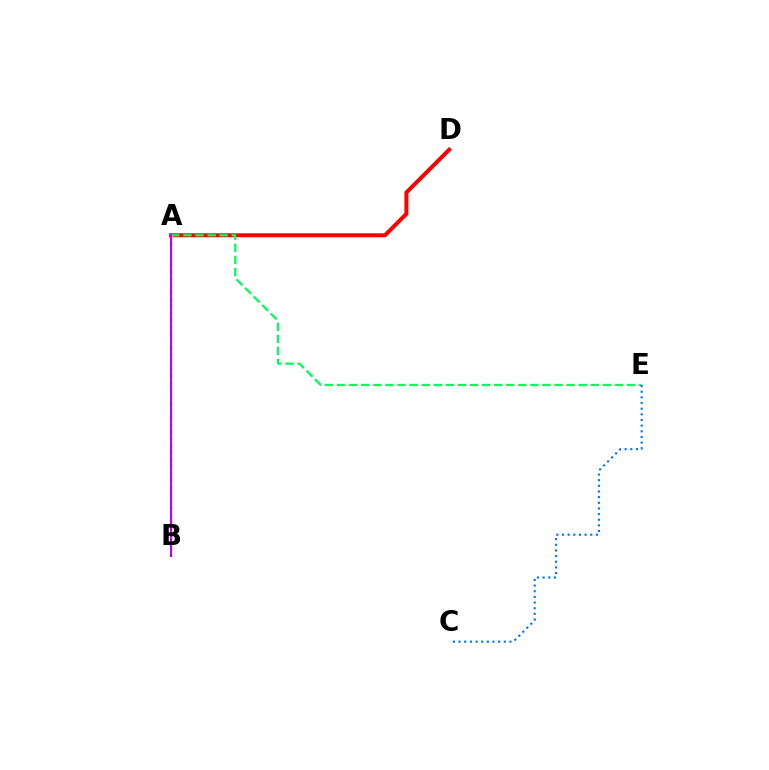{('A', 'D'): [{'color': '#ff0000', 'line_style': 'solid', 'thickness': 2.87}], ('A', 'E'): [{'color': '#00ff5c', 'line_style': 'dashed', 'thickness': 1.64}], ('A', 'B'): [{'color': '#d1ff00', 'line_style': 'dotted', 'thickness': 1.89}, {'color': '#b900ff', 'line_style': 'solid', 'thickness': 1.51}], ('C', 'E'): [{'color': '#0074ff', 'line_style': 'dotted', 'thickness': 1.54}]}